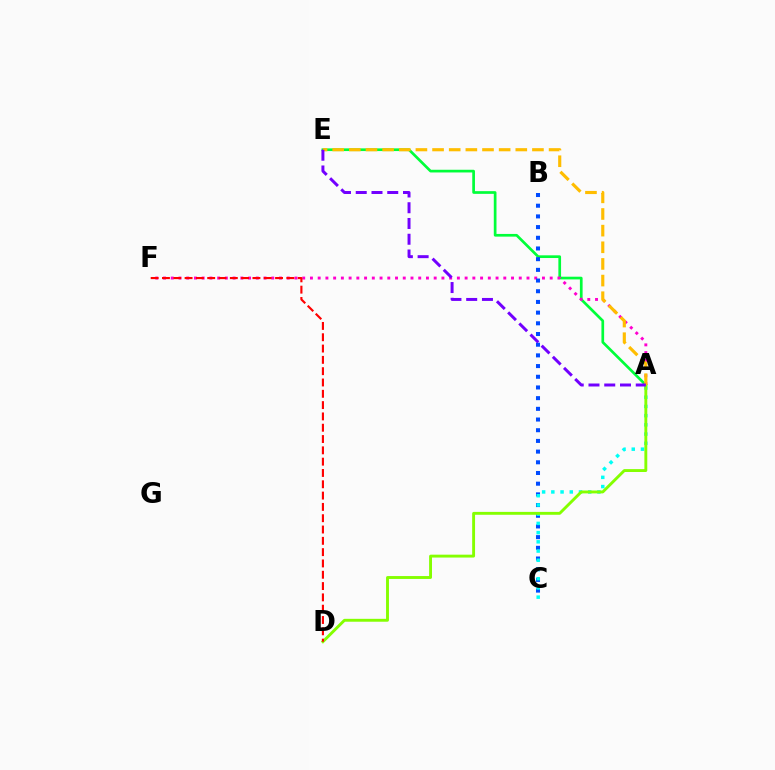{('A', 'E'): [{'color': '#00ff39', 'line_style': 'solid', 'thickness': 1.94}, {'color': '#ffbd00', 'line_style': 'dashed', 'thickness': 2.26}, {'color': '#7200ff', 'line_style': 'dashed', 'thickness': 2.14}], ('A', 'F'): [{'color': '#ff00cf', 'line_style': 'dotted', 'thickness': 2.1}], ('B', 'C'): [{'color': '#004bff', 'line_style': 'dotted', 'thickness': 2.9}], ('A', 'C'): [{'color': '#00fff6', 'line_style': 'dotted', 'thickness': 2.5}], ('A', 'D'): [{'color': '#84ff00', 'line_style': 'solid', 'thickness': 2.08}], ('D', 'F'): [{'color': '#ff0000', 'line_style': 'dashed', 'thickness': 1.54}]}